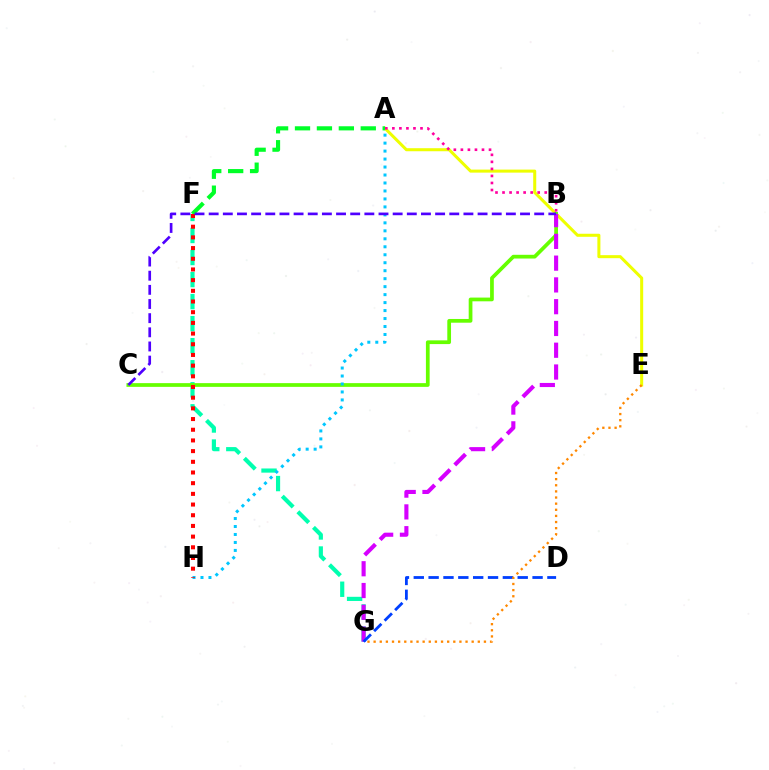{('F', 'G'): [{'color': '#00ffaf', 'line_style': 'dashed', 'thickness': 2.99}], ('A', 'E'): [{'color': '#eeff00', 'line_style': 'solid', 'thickness': 2.19}], ('B', 'C'): [{'color': '#66ff00', 'line_style': 'solid', 'thickness': 2.68}, {'color': '#4f00ff', 'line_style': 'dashed', 'thickness': 1.92}], ('A', 'H'): [{'color': '#00c7ff', 'line_style': 'dotted', 'thickness': 2.17}], ('B', 'G'): [{'color': '#d600ff', 'line_style': 'dashed', 'thickness': 2.96}], ('A', 'B'): [{'color': '#ff00a0', 'line_style': 'dotted', 'thickness': 1.91}], ('D', 'G'): [{'color': '#003fff', 'line_style': 'dashed', 'thickness': 2.02}], ('A', 'F'): [{'color': '#00ff27', 'line_style': 'dashed', 'thickness': 2.98}], ('F', 'H'): [{'color': '#ff0000', 'line_style': 'dotted', 'thickness': 2.9}], ('E', 'G'): [{'color': '#ff8800', 'line_style': 'dotted', 'thickness': 1.67}]}